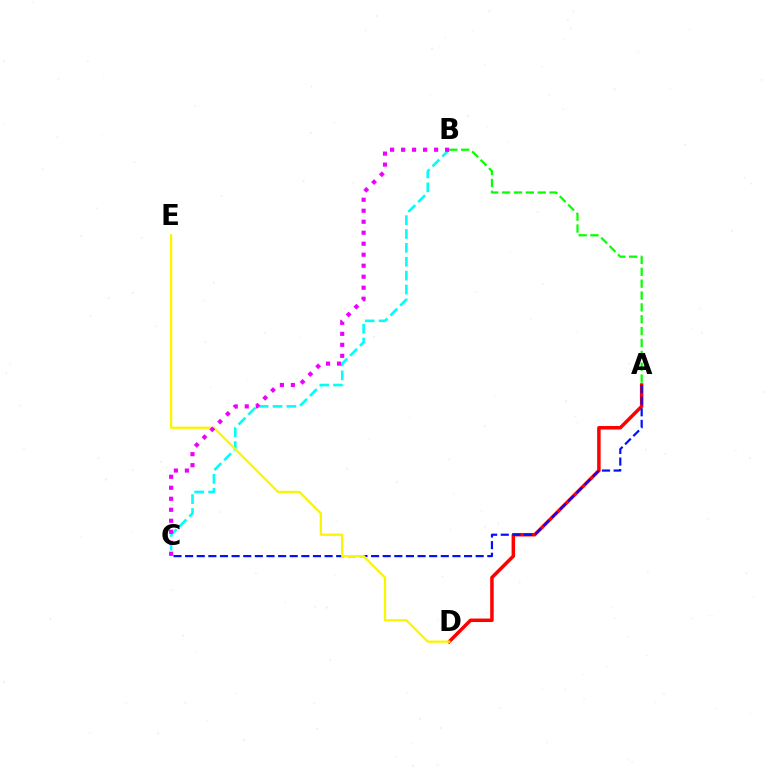{('B', 'C'): [{'color': '#00fff6', 'line_style': 'dashed', 'thickness': 1.89}, {'color': '#ee00ff', 'line_style': 'dotted', 'thickness': 2.99}], ('A', 'D'): [{'color': '#ff0000', 'line_style': 'solid', 'thickness': 2.52}], ('A', 'C'): [{'color': '#0010ff', 'line_style': 'dashed', 'thickness': 1.58}], ('D', 'E'): [{'color': '#fcf500', 'line_style': 'solid', 'thickness': 1.65}], ('A', 'B'): [{'color': '#08ff00', 'line_style': 'dashed', 'thickness': 1.61}]}